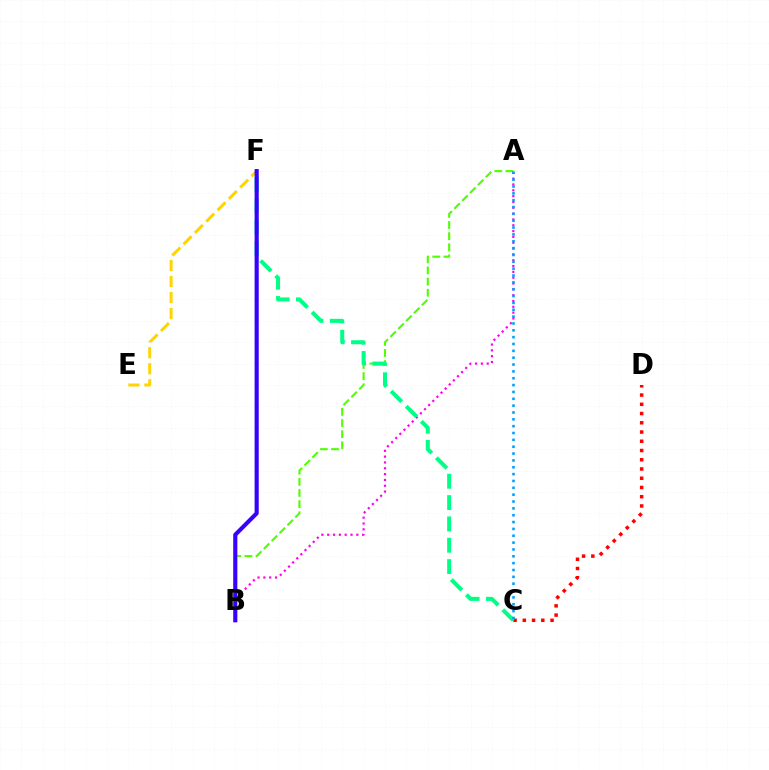{('C', 'D'): [{'color': '#ff0000', 'line_style': 'dotted', 'thickness': 2.51}], ('E', 'F'): [{'color': '#ffd500', 'line_style': 'dashed', 'thickness': 2.18}], ('A', 'B'): [{'color': '#4fff00', 'line_style': 'dashed', 'thickness': 1.51}, {'color': '#ff00ed', 'line_style': 'dotted', 'thickness': 1.58}], ('C', 'F'): [{'color': '#00ff86', 'line_style': 'dashed', 'thickness': 2.9}], ('A', 'C'): [{'color': '#009eff', 'line_style': 'dotted', 'thickness': 1.86}], ('B', 'F'): [{'color': '#3700ff', 'line_style': 'solid', 'thickness': 2.97}]}